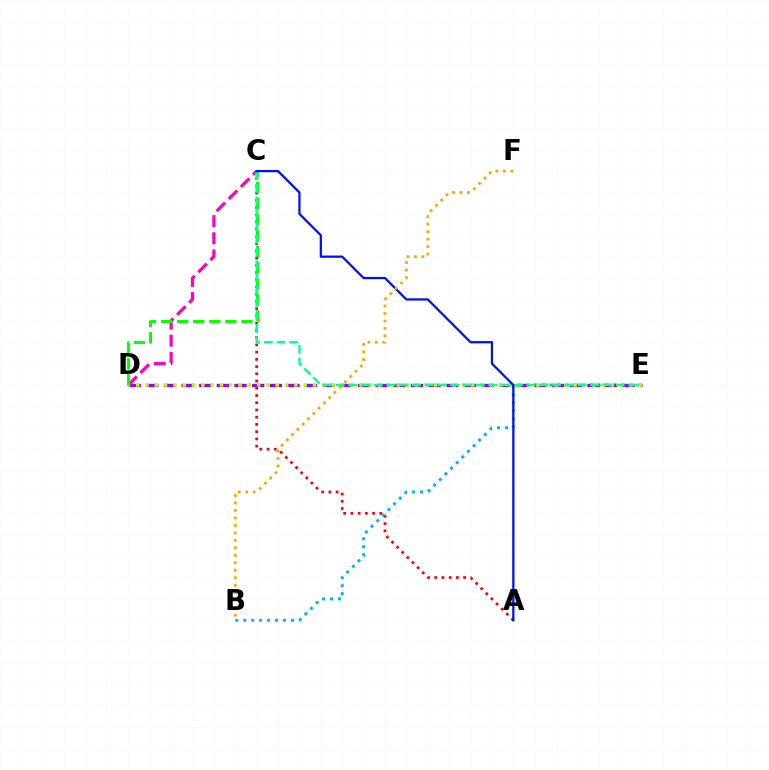{('A', 'C'): [{'color': '#ff0000', 'line_style': 'dotted', 'thickness': 1.96}, {'color': '#0010ff', 'line_style': 'solid', 'thickness': 1.63}], ('B', 'E'): [{'color': '#00b5ff', 'line_style': 'dotted', 'thickness': 2.17}], ('D', 'E'): [{'color': '#9b00ff', 'line_style': 'dashed', 'thickness': 2.4}, {'color': '#b3ff00', 'line_style': 'dotted', 'thickness': 2.53}], ('C', 'D'): [{'color': '#ff00bd', 'line_style': 'dashed', 'thickness': 2.33}, {'color': '#08ff00', 'line_style': 'dashed', 'thickness': 2.18}], ('C', 'E'): [{'color': '#00ff9d', 'line_style': 'dashed', 'thickness': 1.73}], ('B', 'F'): [{'color': '#ffa500', 'line_style': 'dotted', 'thickness': 2.03}]}